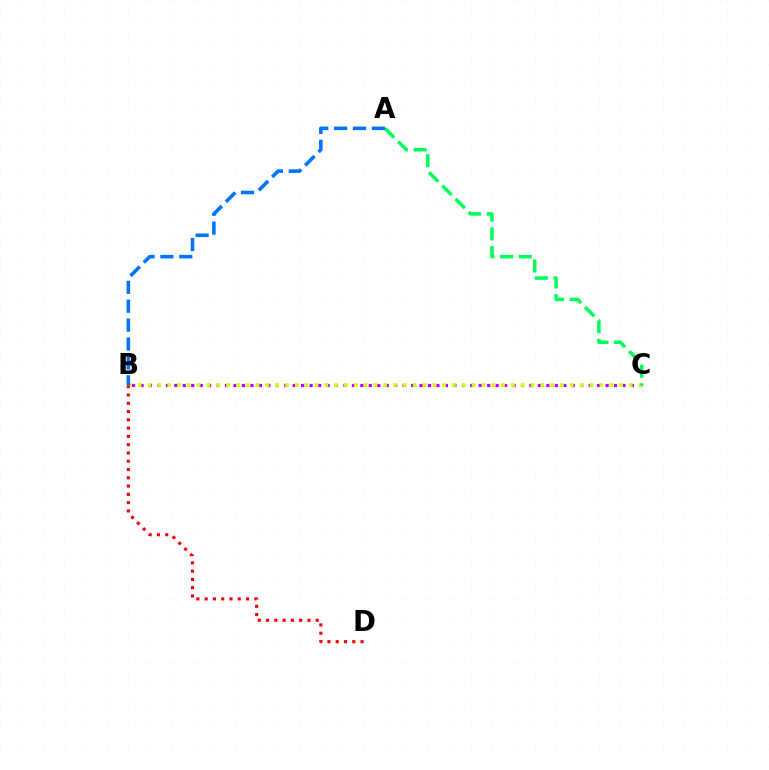{('B', 'C'): [{'color': '#b900ff', 'line_style': 'dotted', 'thickness': 2.3}, {'color': '#d1ff00', 'line_style': 'dotted', 'thickness': 2.67}], ('A', 'C'): [{'color': '#00ff5c', 'line_style': 'dashed', 'thickness': 2.54}], ('A', 'B'): [{'color': '#0074ff', 'line_style': 'dashed', 'thickness': 2.57}], ('B', 'D'): [{'color': '#ff0000', 'line_style': 'dotted', 'thickness': 2.25}]}